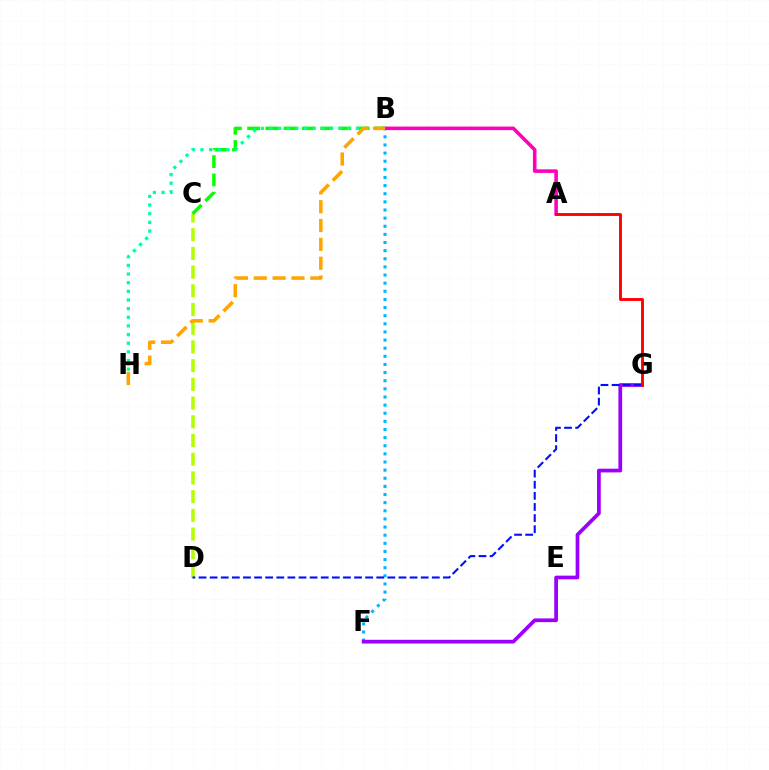{('C', 'D'): [{'color': '#b3ff00', 'line_style': 'dashed', 'thickness': 2.54}], ('B', 'F'): [{'color': '#00b5ff', 'line_style': 'dotted', 'thickness': 2.21}], ('F', 'G'): [{'color': '#9b00ff', 'line_style': 'solid', 'thickness': 2.69}], ('A', 'B'): [{'color': '#ff00bd', 'line_style': 'solid', 'thickness': 2.57}], ('B', 'C'): [{'color': '#08ff00', 'line_style': 'dashed', 'thickness': 2.48}], ('B', 'H'): [{'color': '#00ff9d', 'line_style': 'dotted', 'thickness': 2.35}, {'color': '#ffa500', 'line_style': 'dashed', 'thickness': 2.56}], ('D', 'G'): [{'color': '#0010ff', 'line_style': 'dashed', 'thickness': 1.51}], ('A', 'G'): [{'color': '#ff0000', 'line_style': 'solid', 'thickness': 2.08}]}